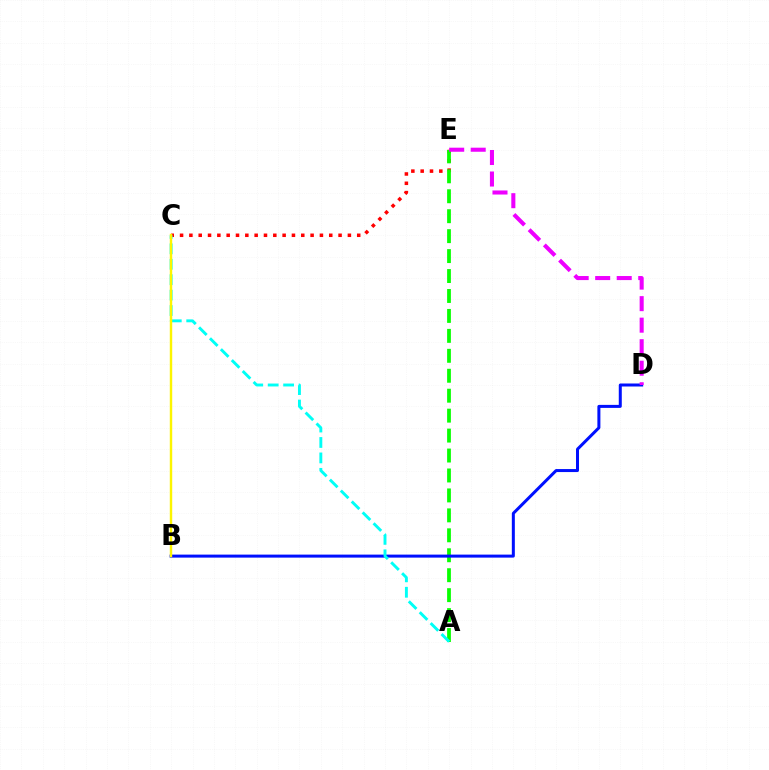{('C', 'E'): [{'color': '#ff0000', 'line_style': 'dotted', 'thickness': 2.53}], ('A', 'E'): [{'color': '#08ff00', 'line_style': 'dashed', 'thickness': 2.71}], ('B', 'D'): [{'color': '#0010ff', 'line_style': 'solid', 'thickness': 2.17}], ('A', 'C'): [{'color': '#00fff6', 'line_style': 'dashed', 'thickness': 2.1}], ('B', 'C'): [{'color': '#fcf500', 'line_style': 'solid', 'thickness': 1.75}], ('D', 'E'): [{'color': '#ee00ff', 'line_style': 'dashed', 'thickness': 2.92}]}